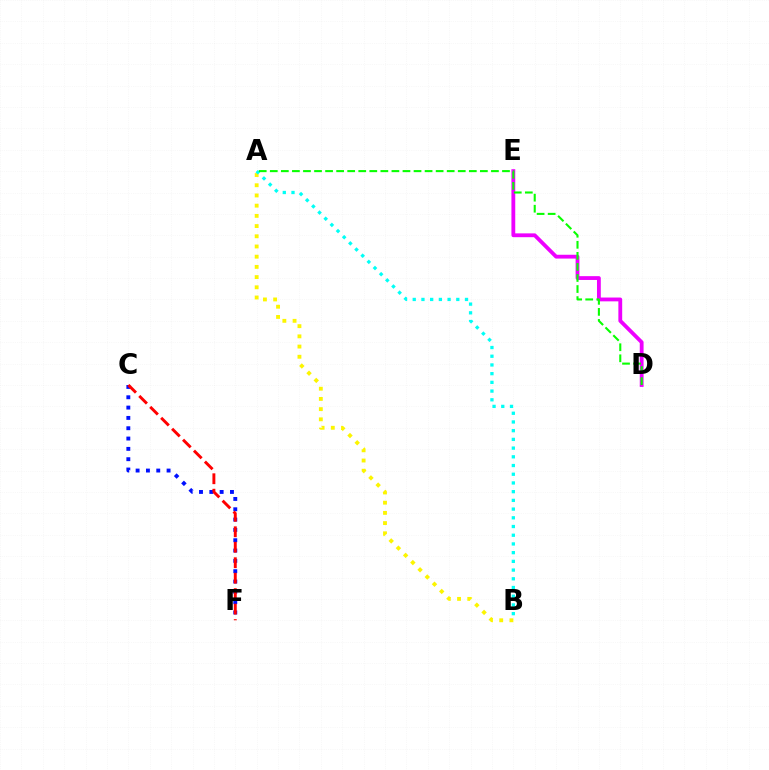{('C', 'F'): [{'color': '#0010ff', 'line_style': 'dotted', 'thickness': 2.8}, {'color': '#ff0000', 'line_style': 'dashed', 'thickness': 2.1}], ('D', 'E'): [{'color': '#ee00ff', 'line_style': 'solid', 'thickness': 2.75}], ('A', 'B'): [{'color': '#fcf500', 'line_style': 'dotted', 'thickness': 2.77}, {'color': '#00fff6', 'line_style': 'dotted', 'thickness': 2.37}], ('A', 'D'): [{'color': '#08ff00', 'line_style': 'dashed', 'thickness': 1.5}]}